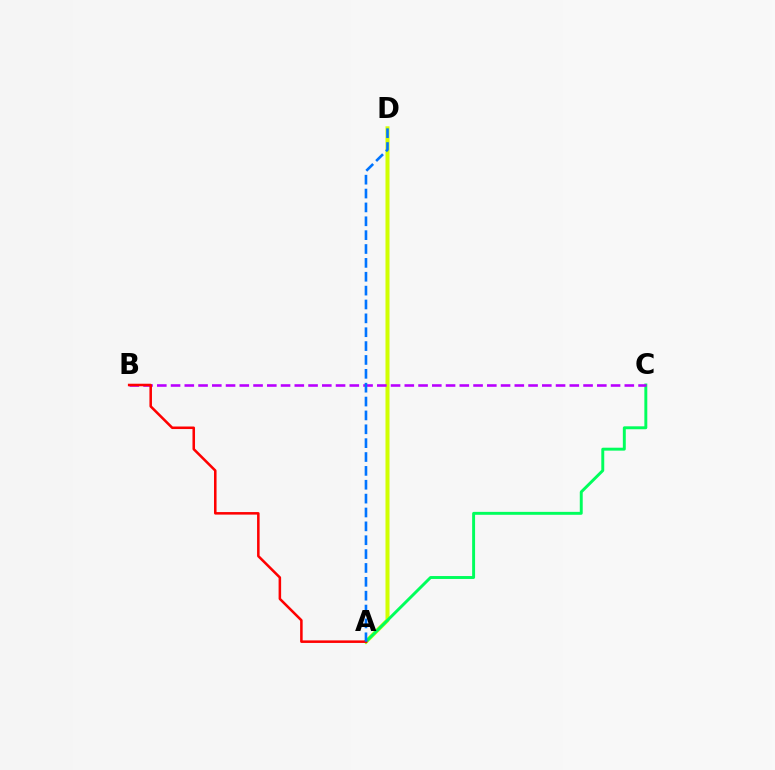{('A', 'D'): [{'color': '#d1ff00', 'line_style': 'solid', 'thickness': 2.9}, {'color': '#0074ff', 'line_style': 'dashed', 'thickness': 1.88}], ('A', 'C'): [{'color': '#00ff5c', 'line_style': 'solid', 'thickness': 2.11}], ('B', 'C'): [{'color': '#b900ff', 'line_style': 'dashed', 'thickness': 1.87}], ('A', 'B'): [{'color': '#ff0000', 'line_style': 'solid', 'thickness': 1.83}]}